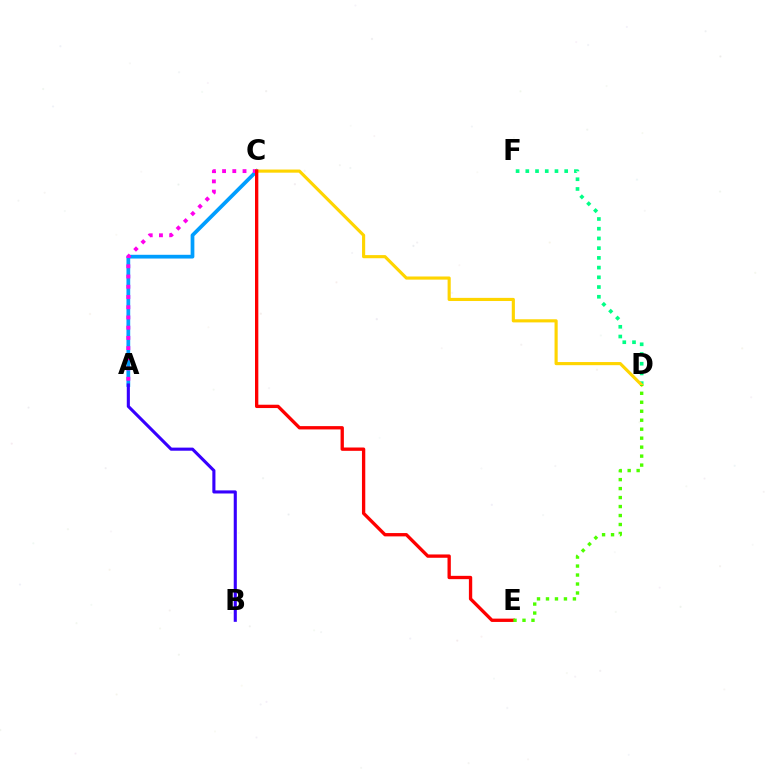{('D', 'F'): [{'color': '#00ff86', 'line_style': 'dotted', 'thickness': 2.64}], ('A', 'C'): [{'color': '#009eff', 'line_style': 'solid', 'thickness': 2.69}, {'color': '#ff00ed', 'line_style': 'dotted', 'thickness': 2.78}], ('C', 'D'): [{'color': '#ffd500', 'line_style': 'solid', 'thickness': 2.26}], ('C', 'E'): [{'color': '#ff0000', 'line_style': 'solid', 'thickness': 2.39}], ('D', 'E'): [{'color': '#4fff00', 'line_style': 'dotted', 'thickness': 2.44}], ('A', 'B'): [{'color': '#3700ff', 'line_style': 'solid', 'thickness': 2.23}]}